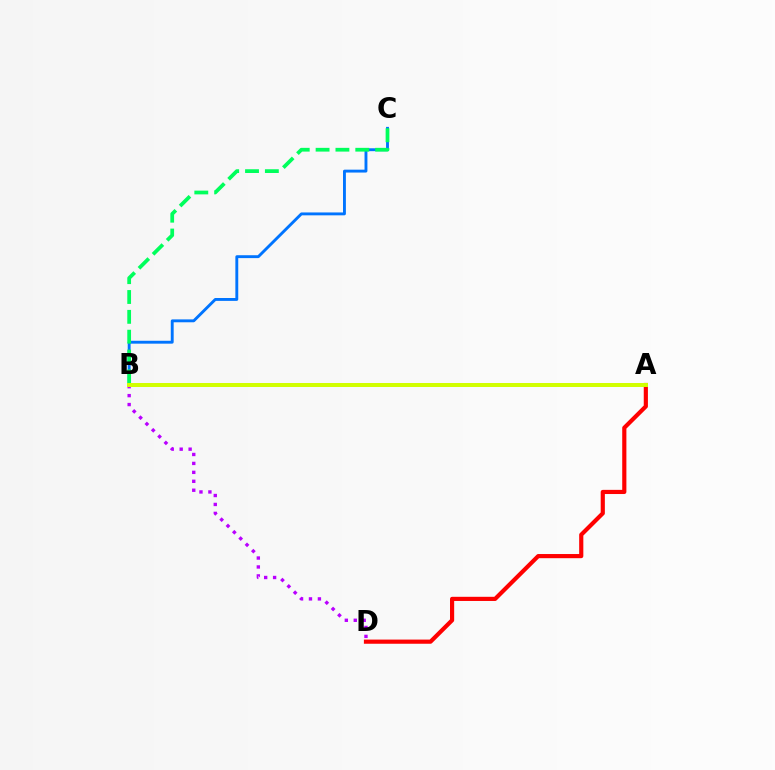{('B', 'C'): [{'color': '#0074ff', 'line_style': 'solid', 'thickness': 2.08}, {'color': '#00ff5c', 'line_style': 'dashed', 'thickness': 2.7}], ('A', 'D'): [{'color': '#ff0000', 'line_style': 'solid', 'thickness': 3.0}], ('B', 'D'): [{'color': '#b900ff', 'line_style': 'dotted', 'thickness': 2.43}], ('A', 'B'): [{'color': '#d1ff00', 'line_style': 'solid', 'thickness': 2.86}]}